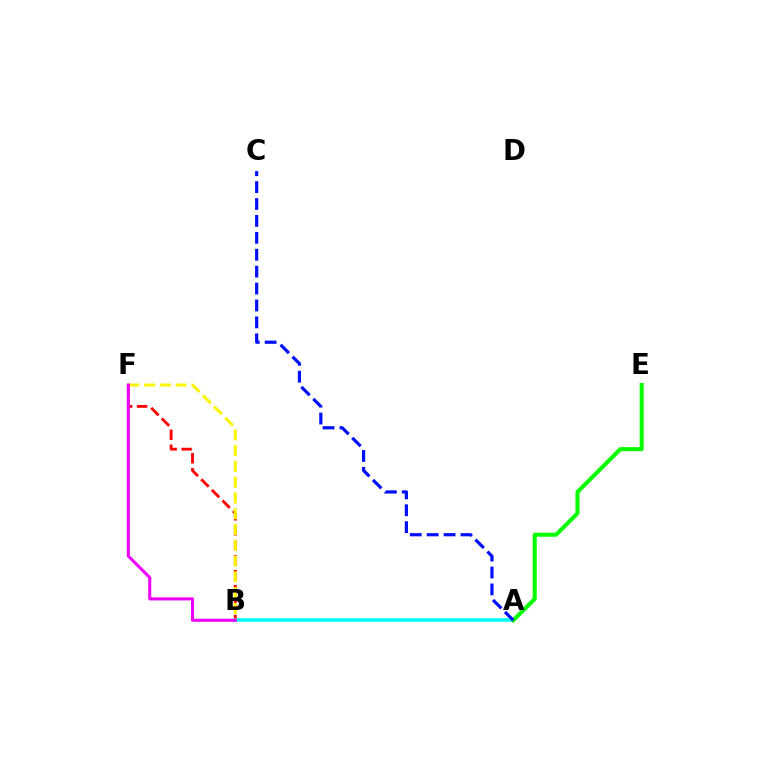{('B', 'F'): [{'color': '#ff0000', 'line_style': 'dashed', 'thickness': 2.03}, {'color': '#fcf500', 'line_style': 'dashed', 'thickness': 2.14}, {'color': '#ee00ff', 'line_style': 'solid', 'thickness': 2.2}], ('A', 'B'): [{'color': '#00fff6', 'line_style': 'solid', 'thickness': 2.53}], ('A', 'E'): [{'color': '#08ff00', 'line_style': 'solid', 'thickness': 2.92}], ('A', 'C'): [{'color': '#0010ff', 'line_style': 'dashed', 'thickness': 2.3}]}